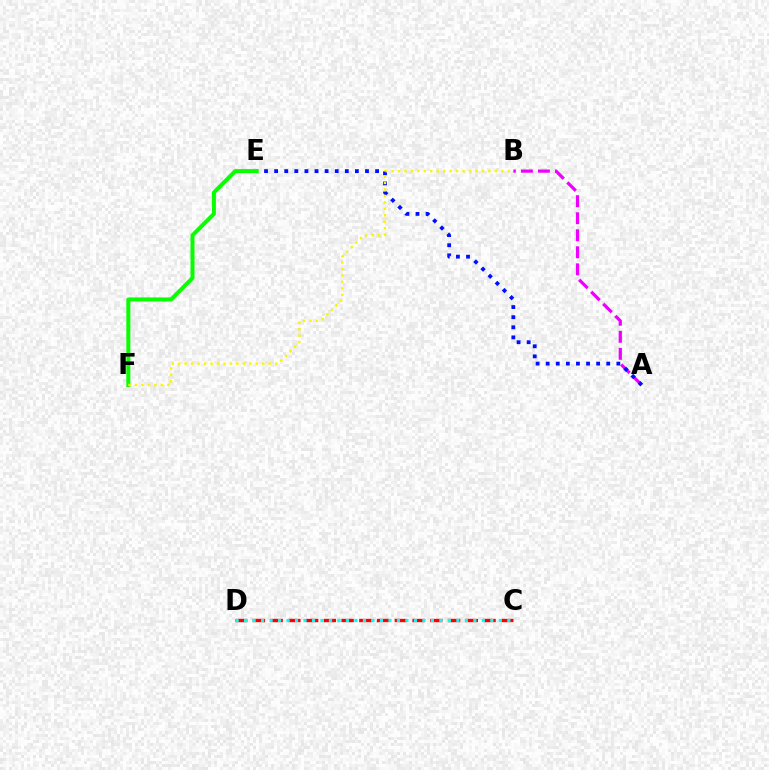{('C', 'D'): [{'color': '#ff0000', 'line_style': 'dashed', 'thickness': 2.41}, {'color': '#00fff6', 'line_style': 'dotted', 'thickness': 2.31}], ('A', 'B'): [{'color': '#ee00ff', 'line_style': 'dashed', 'thickness': 2.31}], ('A', 'E'): [{'color': '#0010ff', 'line_style': 'dotted', 'thickness': 2.74}], ('E', 'F'): [{'color': '#08ff00', 'line_style': 'solid', 'thickness': 2.89}], ('B', 'F'): [{'color': '#fcf500', 'line_style': 'dotted', 'thickness': 1.76}]}